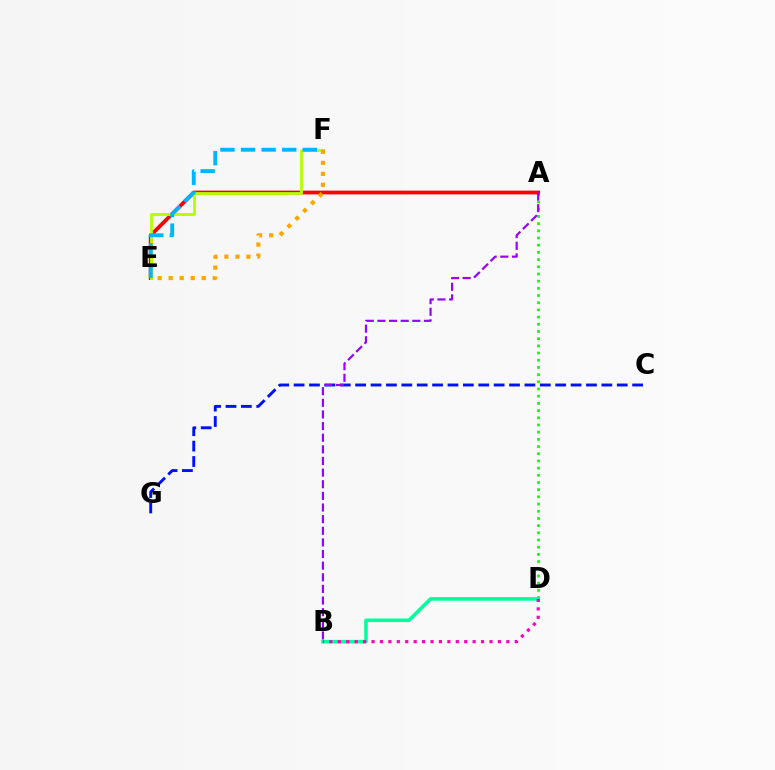{('A', 'D'): [{'color': '#08ff00', 'line_style': 'dotted', 'thickness': 1.95}], ('B', 'D'): [{'color': '#00ff9d', 'line_style': 'solid', 'thickness': 2.56}, {'color': '#ff00bd', 'line_style': 'dotted', 'thickness': 2.29}], ('C', 'G'): [{'color': '#0010ff', 'line_style': 'dashed', 'thickness': 2.09}], ('A', 'E'): [{'color': '#ff0000', 'line_style': 'solid', 'thickness': 2.72}], ('E', 'F'): [{'color': '#b3ff00', 'line_style': 'solid', 'thickness': 2.03}, {'color': '#00b5ff', 'line_style': 'dashed', 'thickness': 2.8}, {'color': '#ffa500', 'line_style': 'dotted', 'thickness': 2.99}], ('A', 'B'): [{'color': '#9b00ff', 'line_style': 'dashed', 'thickness': 1.58}]}